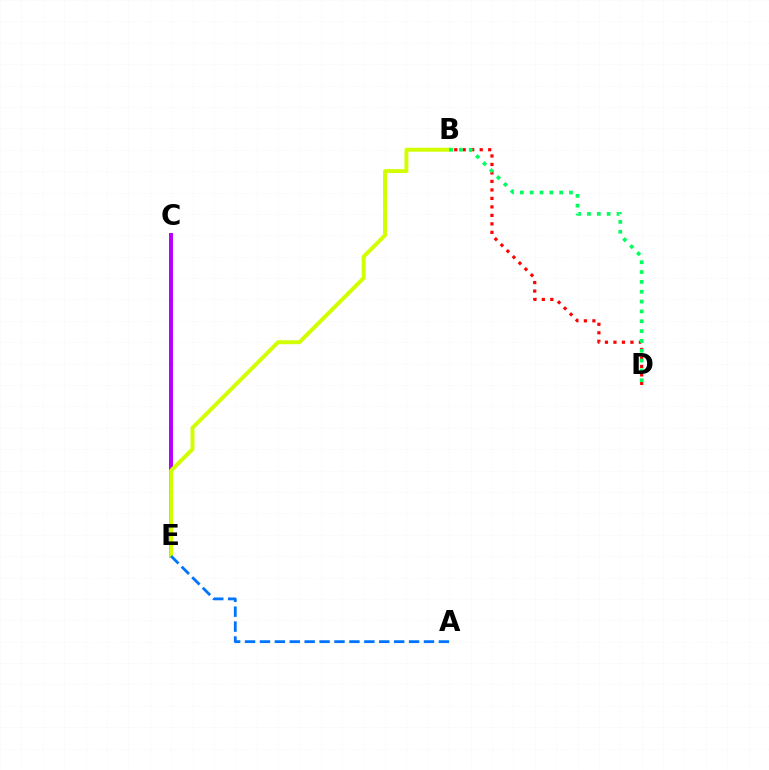{('C', 'E'): [{'color': '#b900ff', 'line_style': 'solid', 'thickness': 2.87}], ('B', 'E'): [{'color': '#d1ff00', 'line_style': 'solid', 'thickness': 2.83}], ('B', 'D'): [{'color': '#ff0000', 'line_style': 'dotted', 'thickness': 2.31}, {'color': '#00ff5c', 'line_style': 'dotted', 'thickness': 2.67}], ('A', 'E'): [{'color': '#0074ff', 'line_style': 'dashed', 'thickness': 2.03}]}